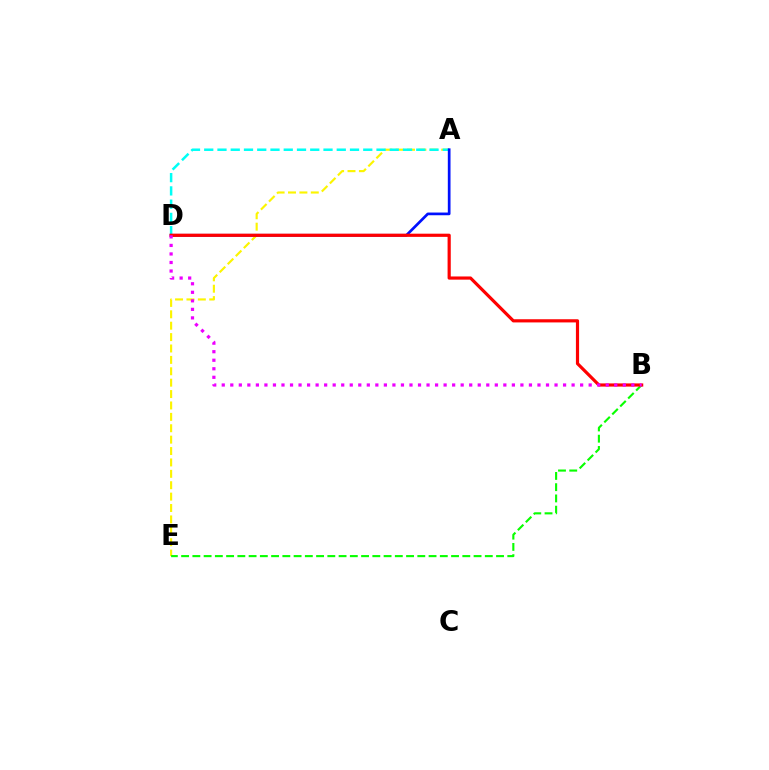{('A', 'E'): [{'color': '#fcf500', 'line_style': 'dashed', 'thickness': 1.55}], ('A', 'D'): [{'color': '#00fff6', 'line_style': 'dashed', 'thickness': 1.8}, {'color': '#0010ff', 'line_style': 'solid', 'thickness': 1.94}], ('B', 'E'): [{'color': '#08ff00', 'line_style': 'dashed', 'thickness': 1.53}], ('B', 'D'): [{'color': '#ff0000', 'line_style': 'solid', 'thickness': 2.29}, {'color': '#ee00ff', 'line_style': 'dotted', 'thickness': 2.32}]}